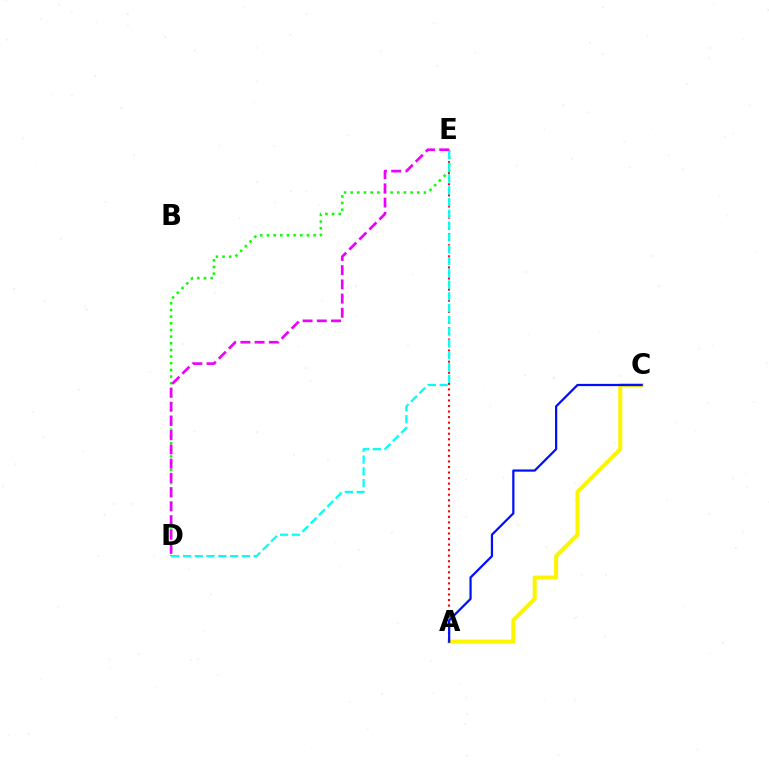{('A', 'E'): [{'color': '#ff0000', 'line_style': 'dotted', 'thickness': 1.51}], ('D', 'E'): [{'color': '#08ff00', 'line_style': 'dotted', 'thickness': 1.81}, {'color': '#ee00ff', 'line_style': 'dashed', 'thickness': 1.93}, {'color': '#00fff6', 'line_style': 'dashed', 'thickness': 1.6}], ('A', 'C'): [{'color': '#fcf500', 'line_style': 'solid', 'thickness': 2.91}, {'color': '#0010ff', 'line_style': 'solid', 'thickness': 1.61}]}